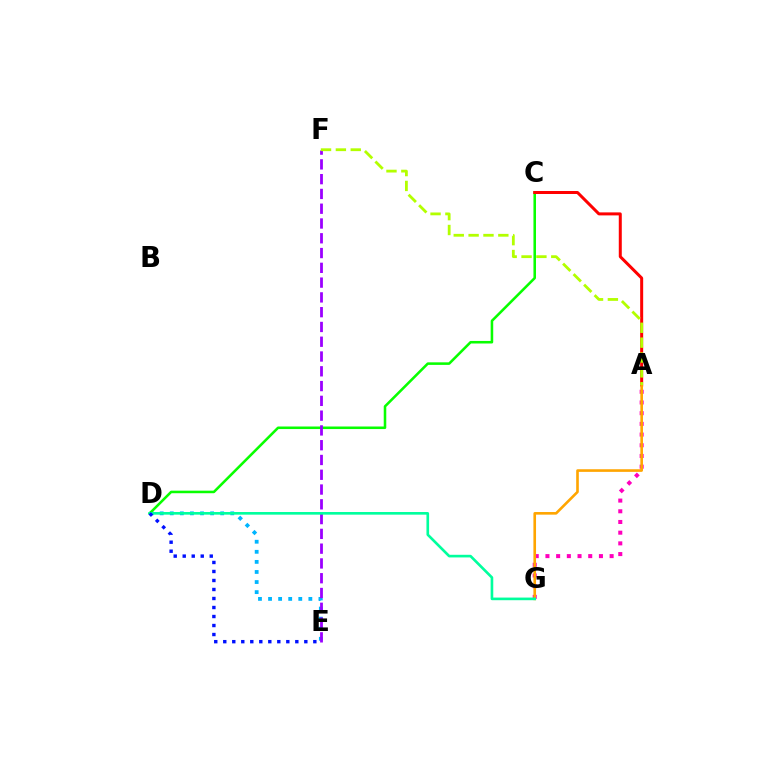{('D', 'E'): [{'color': '#00b5ff', 'line_style': 'dotted', 'thickness': 2.74}, {'color': '#0010ff', 'line_style': 'dotted', 'thickness': 2.45}], ('C', 'D'): [{'color': '#08ff00', 'line_style': 'solid', 'thickness': 1.84}], ('E', 'F'): [{'color': '#9b00ff', 'line_style': 'dashed', 'thickness': 2.01}], ('A', 'C'): [{'color': '#ff0000', 'line_style': 'solid', 'thickness': 2.16}], ('A', 'G'): [{'color': '#ff00bd', 'line_style': 'dotted', 'thickness': 2.91}, {'color': '#ffa500', 'line_style': 'solid', 'thickness': 1.89}], ('D', 'G'): [{'color': '#00ff9d', 'line_style': 'solid', 'thickness': 1.9}], ('A', 'F'): [{'color': '#b3ff00', 'line_style': 'dashed', 'thickness': 2.02}]}